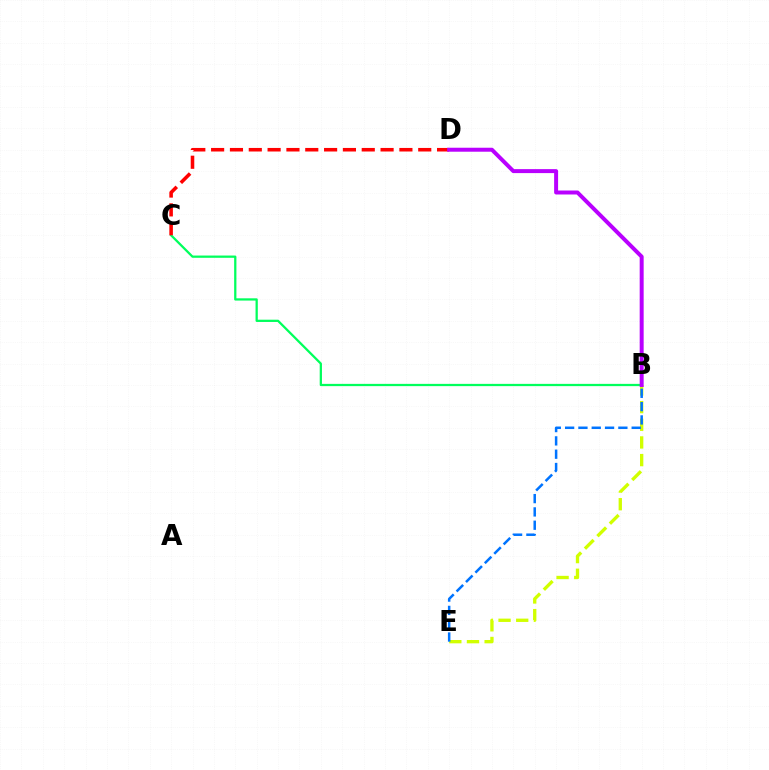{('B', 'C'): [{'color': '#00ff5c', 'line_style': 'solid', 'thickness': 1.63}], ('C', 'D'): [{'color': '#ff0000', 'line_style': 'dashed', 'thickness': 2.56}], ('B', 'E'): [{'color': '#d1ff00', 'line_style': 'dashed', 'thickness': 2.4}, {'color': '#0074ff', 'line_style': 'dashed', 'thickness': 1.81}], ('B', 'D'): [{'color': '#b900ff', 'line_style': 'solid', 'thickness': 2.86}]}